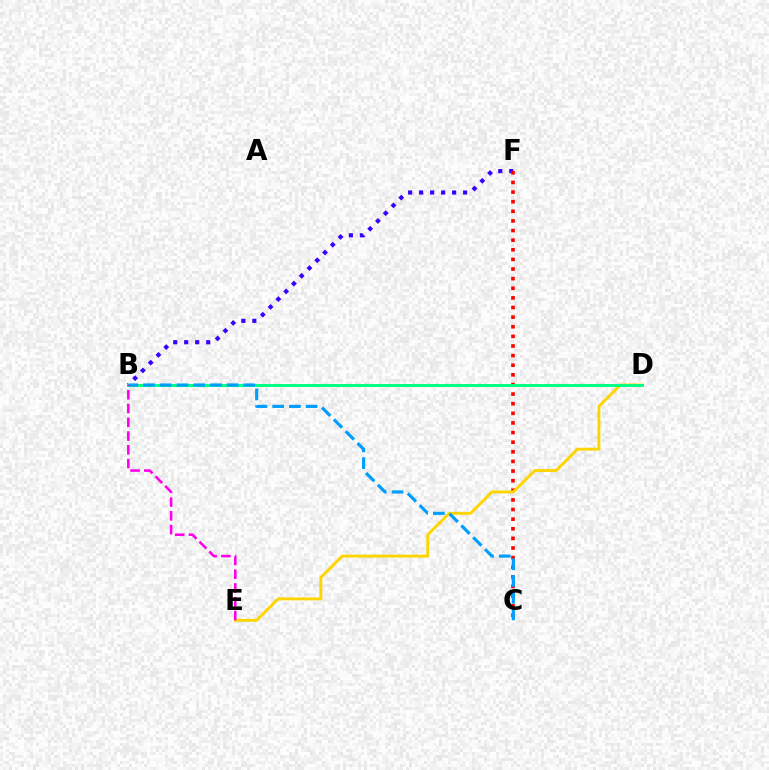{('B', 'F'): [{'color': '#3700ff', 'line_style': 'dotted', 'thickness': 2.99}], ('C', 'F'): [{'color': '#ff0000', 'line_style': 'dotted', 'thickness': 2.61}], ('B', 'D'): [{'color': '#4fff00', 'line_style': 'dashed', 'thickness': 1.95}, {'color': '#00ff86', 'line_style': 'solid', 'thickness': 2.1}], ('D', 'E'): [{'color': '#ffd500', 'line_style': 'solid', 'thickness': 2.1}], ('B', 'C'): [{'color': '#009eff', 'line_style': 'dashed', 'thickness': 2.27}], ('B', 'E'): [{'color': '#ff00ed', 'line_style': 'dashed', 'thickness': 1.87}]}